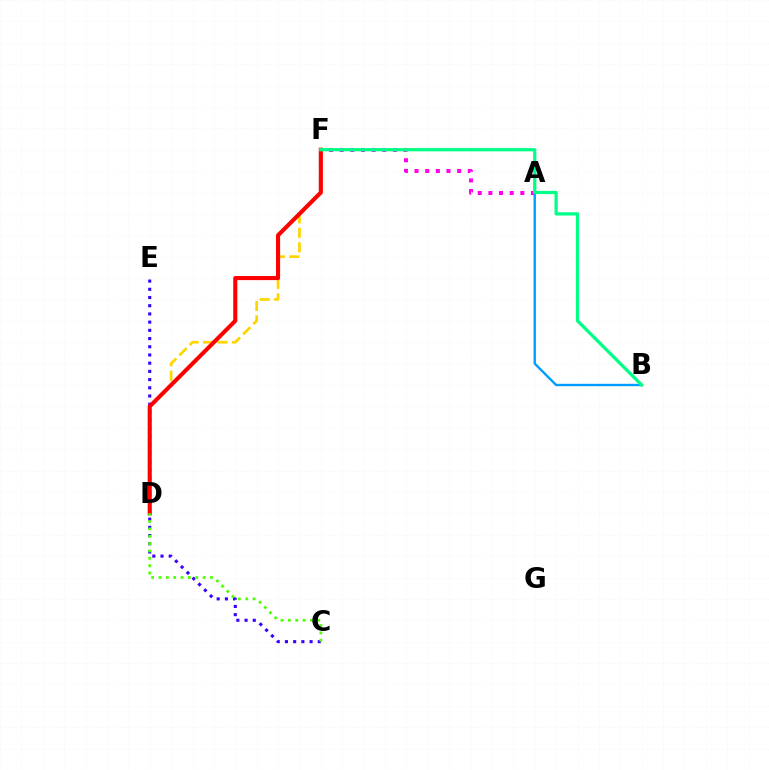{('D', 'F'): [{'color': '#ffd500', 'line_style': 'dashed', 'thickness': 1.97}, {'color': '#ff0000', 'line_style': 'solid', 'thickness': 2.95}], ('A', 'F'): [{'color': '#ff00ed', 'line_style': 'dotted', 'thickness': 2.89}], ('A', 'B'): [{'color': '#009eff', 'line_style': 'solid', 'thickness': 1.72}], ('C', 'E'): [{'color': '#3700ff', 'line_style': 'dotted', 'thickness': 2.23}], ('B', 'F'): [{'color': '#00ff86', 'line_style': 'solid', 'thickness': 2.33}], ('C', 'D'): [{'color': '#4fff00', 'line_style': 'dotted', 'thickness': 2.0}]}